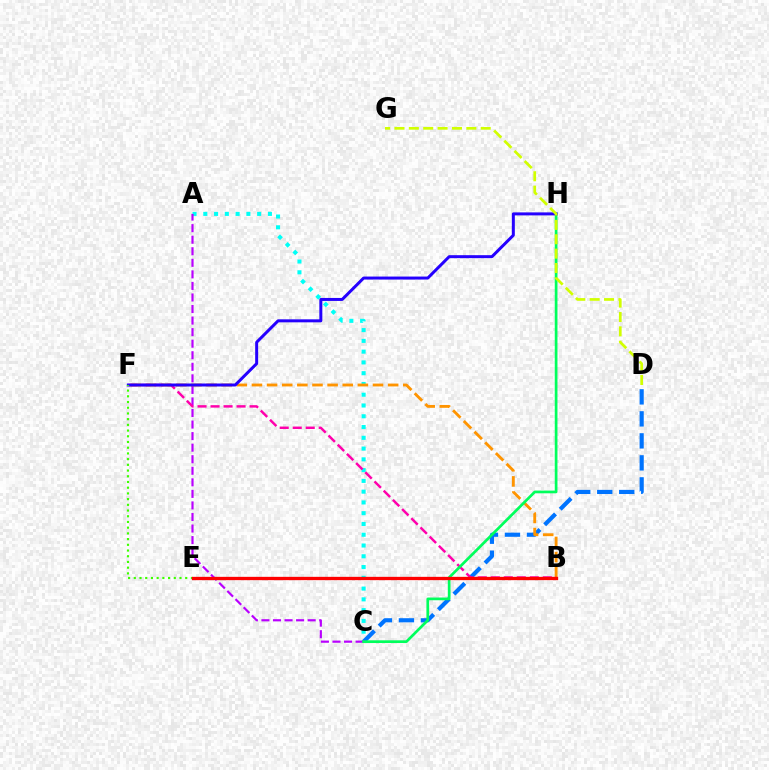{('A', 'C'): [{'color': '#00fff6', 'line_style': 'dotted', 'thickness': 2.93}, {'color': '#b900ff', 'line_style': 'dashed', 'thickness': 1.57}], ('C', 'D'): [{'color': '#0074ff', 'line_style': 'dashed', 'thickness': 2.99}], ('B', 'F'): [{'color': '#ff9400', 'line_style': 'dashed', 'thickness': 2.06}, {'color': '#ff00ac', 'line_style': 'dashed', 'thickness': 1.77}], ('C', 'H'): [{'color': '#00ff5c', 'line_style': 'solid', 'thickness': 1.95}], ('F', 'H'): [{'color': '#2500ff', 'line_style': 'solid', 'thickness': 2.16}], ('D', 'G'): [{'color': '#d1ff00', 'line_style': 'dashed', 'thickness': 1.95}], ('E', 'F'): [{'color': '#3dff00', 'line_style': 'dotted', 'thickness': 1.55}], ('B', 'E'): [{'color': '#ff0000', 'line_style': 'solid', 'thickness': 2.39}]}